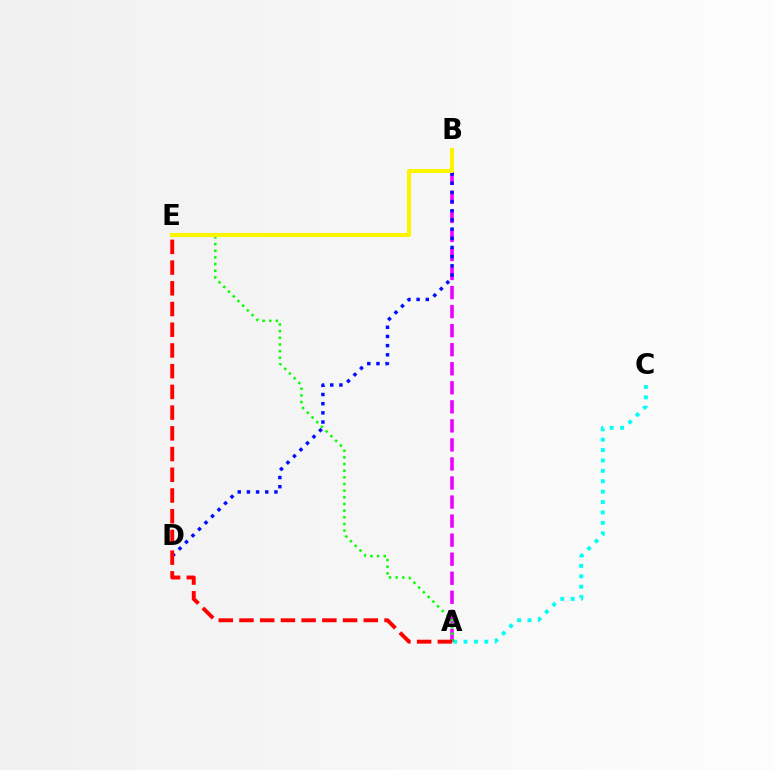{('A', 'C'): [{'color': '#00fff6', 'line_style': 'dotted', 'thickness': 2.83}], ('A', 'B'): [{'color': '#ee00ff', 'line_style': 'dashed', 'thickness': 2.59}], ('B', 'D'): [{'color': '#0010ff', 'line_style': 'dotted', 'thickness': 2.49}], ('A', 'E'): [{'color': '#08ff00', 'line_style': 'dotted', 'thickness': 1.81}, {'color': '#ff0000', 'line_style': 'dashed', 'thickness': 2.81}], ('B', 'E'): [{'color': '#fcf500', 'line_style': 'solid', 'thickness': 2.97}]}